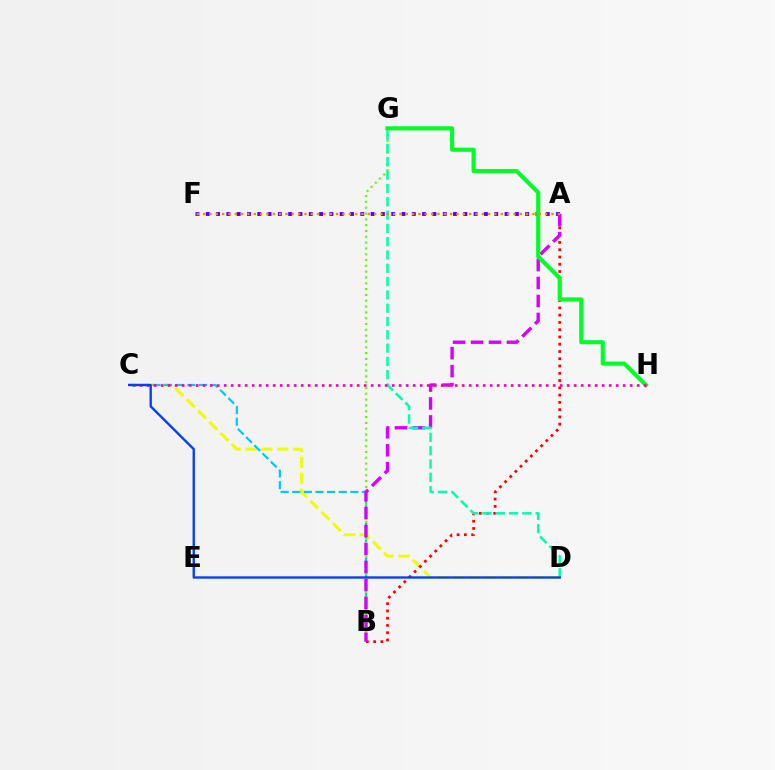{('A', 'F'): [{'color': '#4f00ff', 'line_style': 'dotted', 'thickness': 2.8}, {'color': '#ff8800', 'line_style': 'dotted', 'thickness': 1.72}], ('C', 'D'): [{'color': '#eeff00', 'line_style': 'dashed', 'thickness': 2.16}, {'color': '#003fff', 'line_style': 'solid', 'thickness': 1.7}], ('B', 'C'): [{'color': '#00c7ff', 'line_style': 'dashed', 'thickness': 1.58}], ('B', 'G'): [{'color': '#66ff00', 'line_style': 'dotted', 'thickness': 1.58}], ('A', 'B'): [{'color': '#ff0000', 'line_style': 'dotted', 'thickness': 1.98}, {'color': '#d600ff', 'line_style': 'dashed', 'thickness': 2.44}], ('D', 'G'): [{'color': '#00ffaf', 'line_style': 'dashed', 'thickness': 1.81}], ('G', 'H'): [{'color': '#00ff27', 'line_style': 'solid', 'thickness': 2.98}], ('C', 'H'): [{'color': '#ff00a0', 'line_style': 'dotted', 'thickness': 1.9}]}